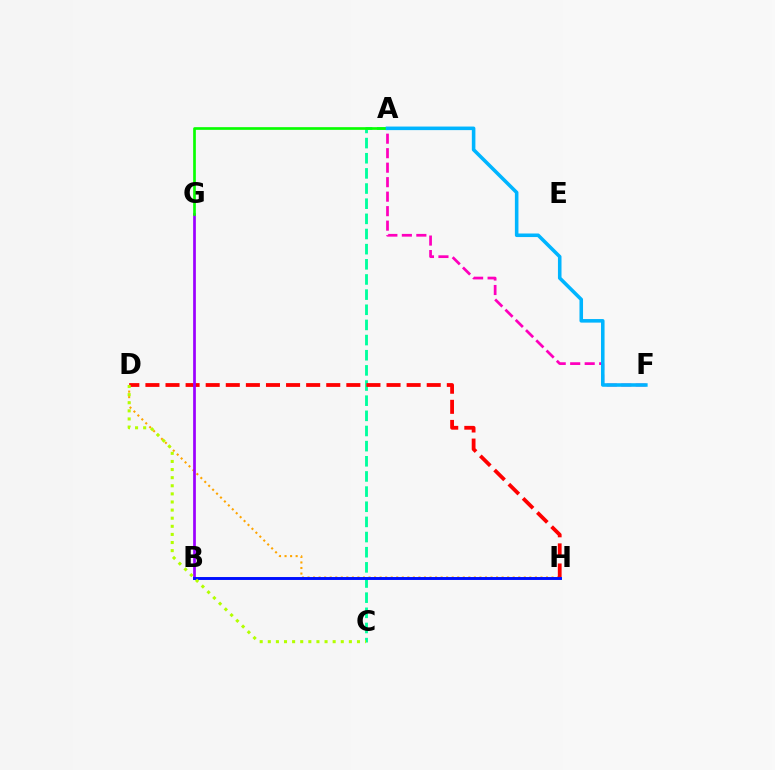{('A', 'F'): [{'color': '#ff00bd', 'line_style': 'dashed', 'thickness': 1.97}, {'color': '#00b5ff', 'line_style': 'solid', 'thickness': 2.57}], ('D', 'H'): [{'color': '#ffa500', 'line_style': 'dotted', 'thickness': 1.51}, {'color': '#ff0000', 'line_style': 'dashed', 'thickness': 2.73}], ('A', 'C'): [{'color': '#00ff9d', 'line_style': 'dashed', 'thickness': 2.06}], ('B', 'G'): [{'color': '#9b00ff', 'line_style': 'solid', 'thickness': 1.96}], ('B', 'H'): [{'color': '#0010ff', 'line_style': 'solid', 'thickness': 2.11}], ('A', 'G'): [{'color': '#08ff00', 'line_style': 'solid', 'thickness': 1.93}], ('C', 'D'): [{'color': '#b3ff00', 'line_style': 'dotted', 'thickness': 2.2}]}